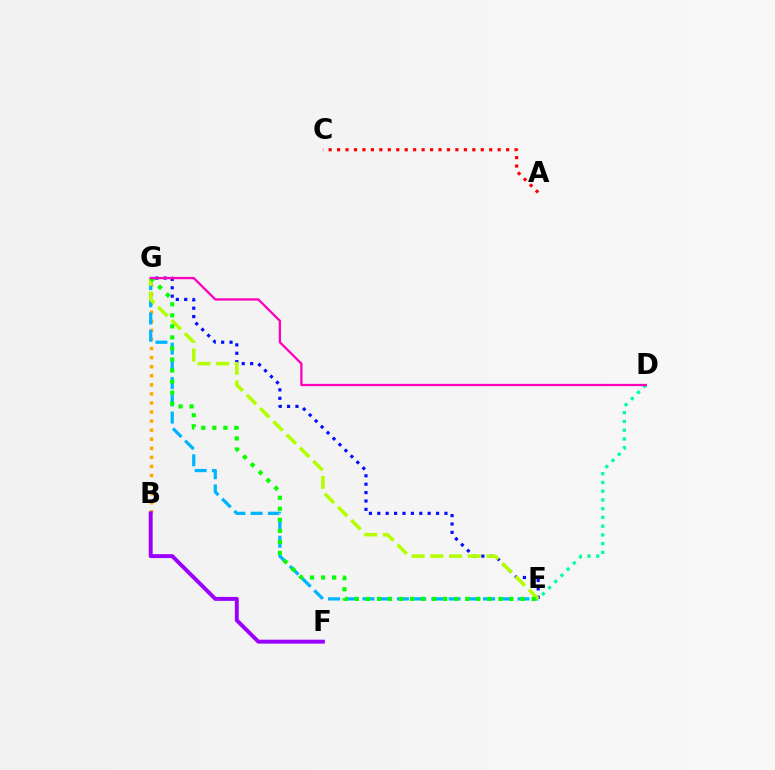{('B', 'G'): [{'color': '#ffa500', 'line_style': 'dotted', 'thickness': 2.46}], ('E', 'G'): [{'color': '#00b5ff', 'line_style': 'dashed', 'thickness': 2.34}, {'color': '#0010ff', 'line_style': 'dotted', 'thickness': 2.28}, {'color': '#b3ff00', 'line_style': 'dashed', 'thickness': 2.55}, {'color': '#08ff00', 'line_style': 'dotted', 'thickness': 3.0}], ('B', 'F'): [{'color': '#9b00ff', 'line_style': 'solid', 'thickness': 2.83}], ('D', 'E'): [{'color': '#00ff9d', 'line_style': 'dotted', 'thickness': 2.38}], ('A', 'C'): [{'color': '#ff0000', 'line_style': 'dotted', 'thickness': 2.3}], ('D', 'G'): [{'color': '#ff00bd', 'line_style': 'solid', 'thickness': 1.65}]}